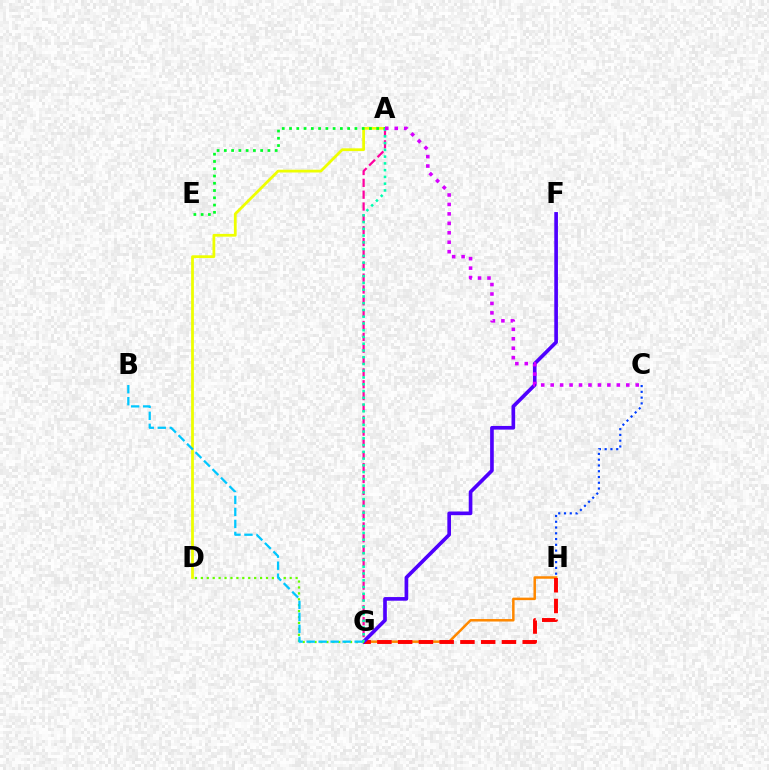{('G', 'H'): [{'color': '#ff8800', 'line_style': 'solid', 'thickness': 1.8}, {'color': '#ff0000', 'line_style': 'dashed', 'thickness': 2.82}], ('A', 'D'): [{'color': '#eeff00', 'line_style': 'solid', 'thickness': 1.99}], ('A', 'E'): [{'color': '#00ff27', 'line_style': 'dotted', 'thickness': 1.97}], ('A', 'G'): [{'color': '#ff00a0', 'line_style': 'dashed', 'thickness': 1.61}, {'color': '#00ffaf', 'line_style': 'dotted', 'thickness': 1.84}], ('F', 'G'): [{'color': '#4f00ff', 'line_style': 'solid', 'thickness': 2.63}], ('D', 'G'): [{'color': '#66ff00', 'line_style': 'dotted', 'thickness': 1.61}], ('C', 'H'): [{'color': '#003fff', 'line_style': 'dotted', 'thickness': 1.57}], ('B', 'G'): [{'color': '#00c7ff', 'line_style': 'dashed', 'thickness': 1.63}], ('A', 'C'): [{'color': '#d600ff', 'line_style': 'dotted', 'thickness': 2.57}]}